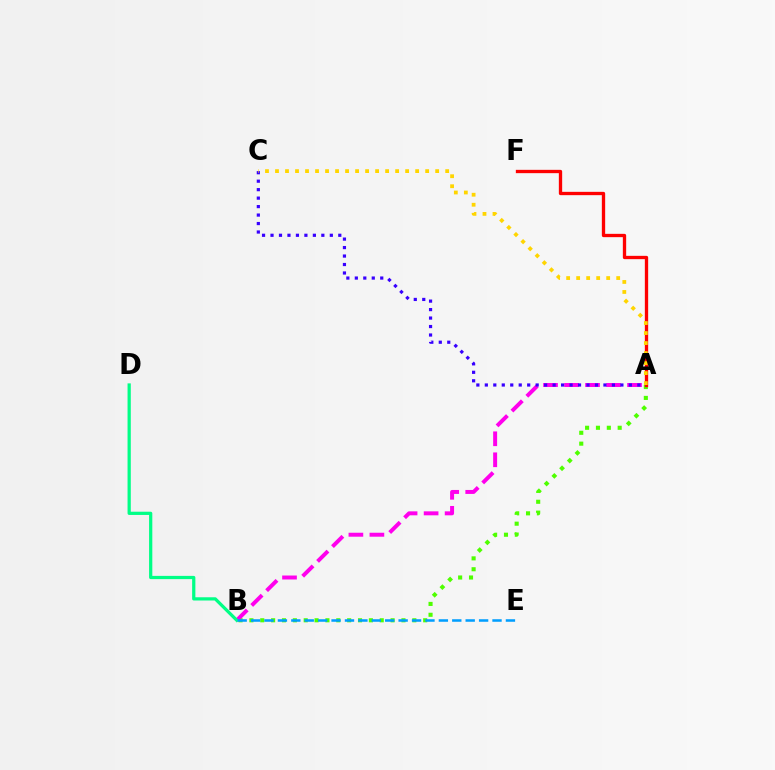{('A', 'B'): [{'color': '#4fff00', 'line_style': 'dotted', 'thickness': 2.95}, {'color': '#ff00ed', 'line_style': 'dashed', 'thickness': 2.85}], ('A', 'F'): [{'color': '#ff0000', 'line_style': 'solid', 'thickness': 2.39}], ('A', 'C'): [{'color': '#3700ff', 'line_style': 'dotted', 'thickness': 2.3}, {'color': '#ffd500', 'line_style': 'dotted', 'thickness': 2.72}], ('B', 'D'): [{'color': '#00ff86', 'line_style': 'solid', 'thickness': 2.33}], ('B', 'E'): [{'color': '#009eff', 'line_style': 'dashed', 'thickness': 1.82}]}